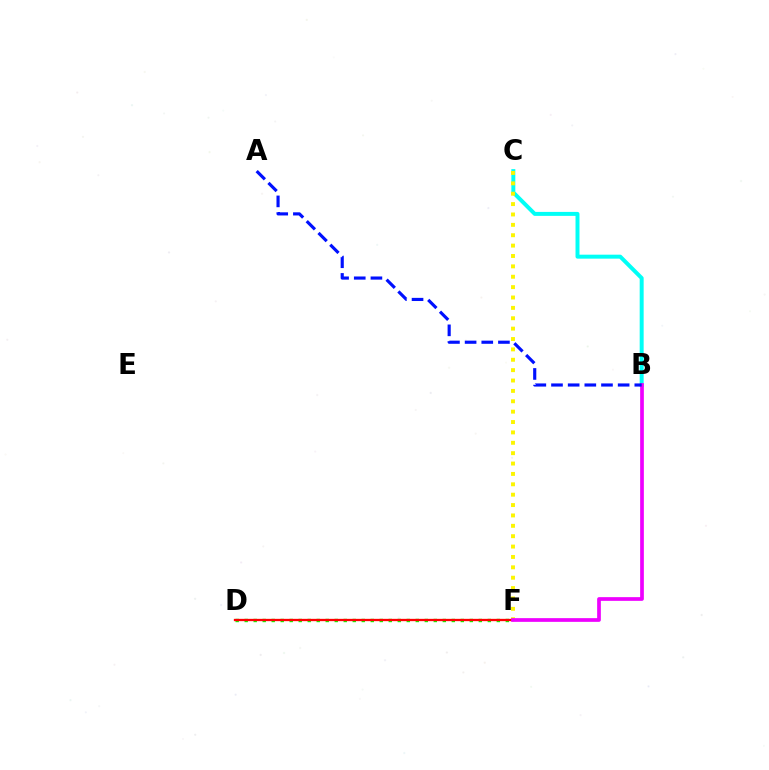{('B', 'C'): [{'color': '#00fff6', 'line_style': 'solid', 'thickness': 2.86}], ('D', 'F'): [{'color': '#08ff00', 'line_style': 'dotted', 'thickness': 2.45}, {'color': '#ff0000', 'line_style': 'solid', 'thickness': 1.66}], ('C', 'F'): [{'color': '#fcf500', 'line_style': 'dotted', 'thickness': 2.82}], ('B', 'F'): [{'color': '#ee00ff', 'line_style': 'solid', 'thickness': 2.67}], ('A', 'B'): [{'color': '#0010ff', 'line_style': 'dashed', 'thickness': 2.26}]}